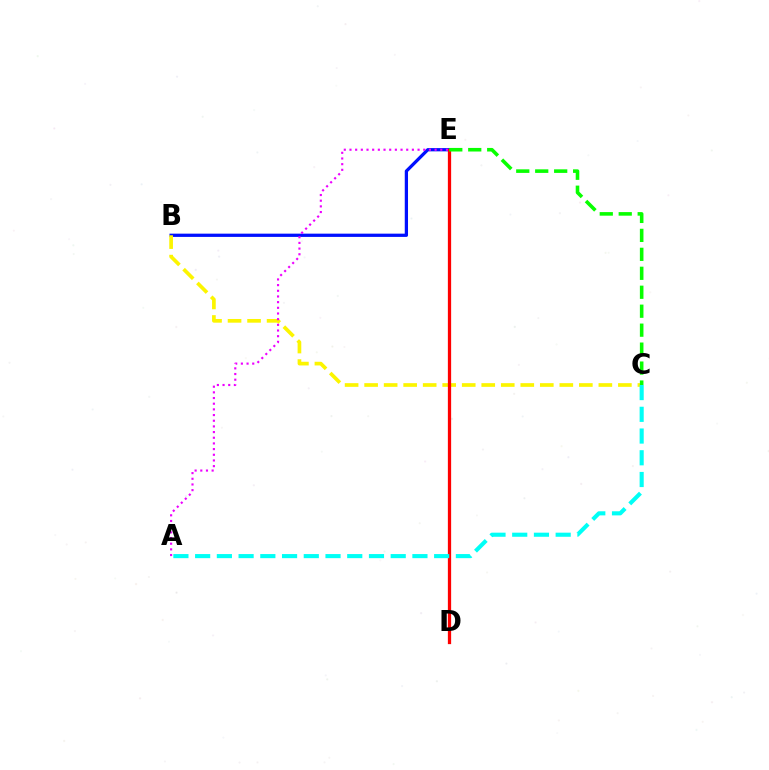{('B', 'E'): [{'color': '#0010ff', 'line_style': 'solid', 'thickness': 2.34}], ('B', 'C'): [{'color': '#fcf500', 'line_style': 'dashed', 'thickness': 2.65}], ('D', 'E'): [{'color': '#ff0000', 'line_style': 'solid', 'thickness': 2.35}], ('A', 'E'): [{'color': '#ee00ff', 'line_style': 'dotted', 'thickness': 1.54}], ('A', 'C'): [{'color': '#00fff6', 'line_style': 'dashed', 'thickness': 2.95}], ('C', 'E'): [{'color': '#08ff00', 'line_style': 'dashed', 'thickness': 2.58}]}